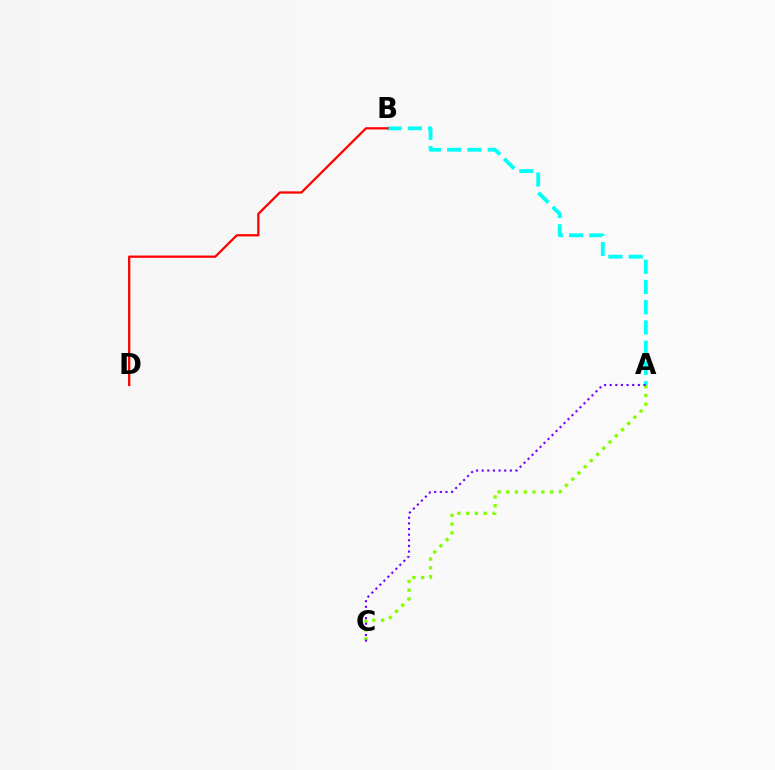{('A', 'C'): [{'color': '#84ff00', 'line_style': 'dotted', 'thickness': 2.39}, {'color': '#7200ff', 'line_style': 'dotted', 'thickness': 1.53}], ('A', 'B'): [{'color': '#00fff6', 'line_style': 'dashed', 'thickness': 2.75}], ('B', 'D'): [{'color': '#ff0000', 'line_style': 'solid', 'thickness': 1.63}]}